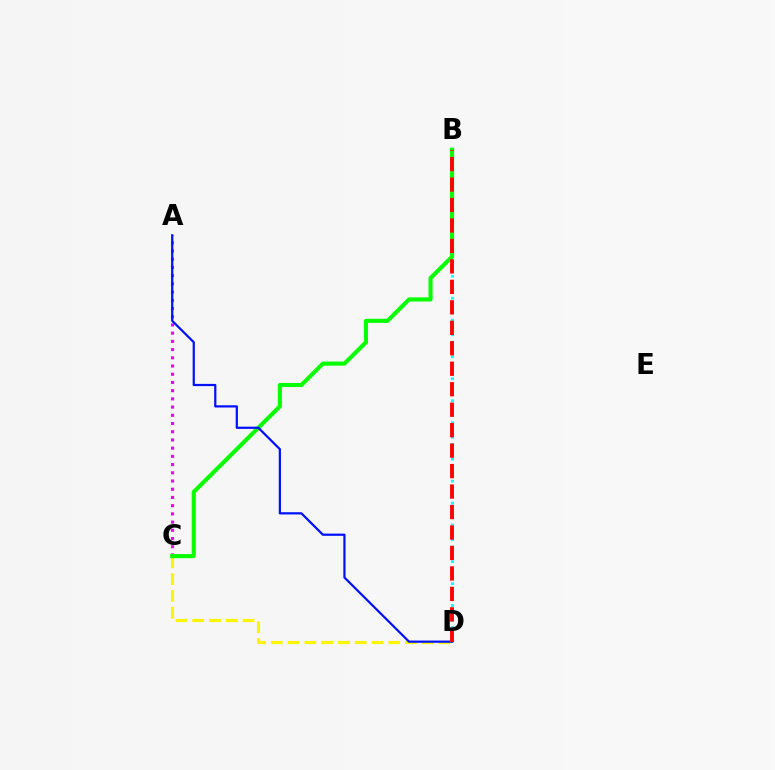{('A', 'C'): [{'color': '#ee00ff', 'line_style': 'dotted', 'thickness': 2.23}], ('C', 'D'): [{'color': '#fcf500', 'line_style': 'dashed', 'thickness': 2.28}], ('B', 'D'): [{'color': '#00fff6', 'line_style': 'dotted', 'thickness': 1.99}, {'color': '#ff0000', 'line_style': 'dashed', 'thickness': 2.78}], ('B', 'C'): [{'color': '#08ff00', 'line_style': 'solid', 'thickness': 2.96}], ('A', 'D'): [{'color': '#0010ff', 'line_style': 'solid', 'thickness': 1.6}]}